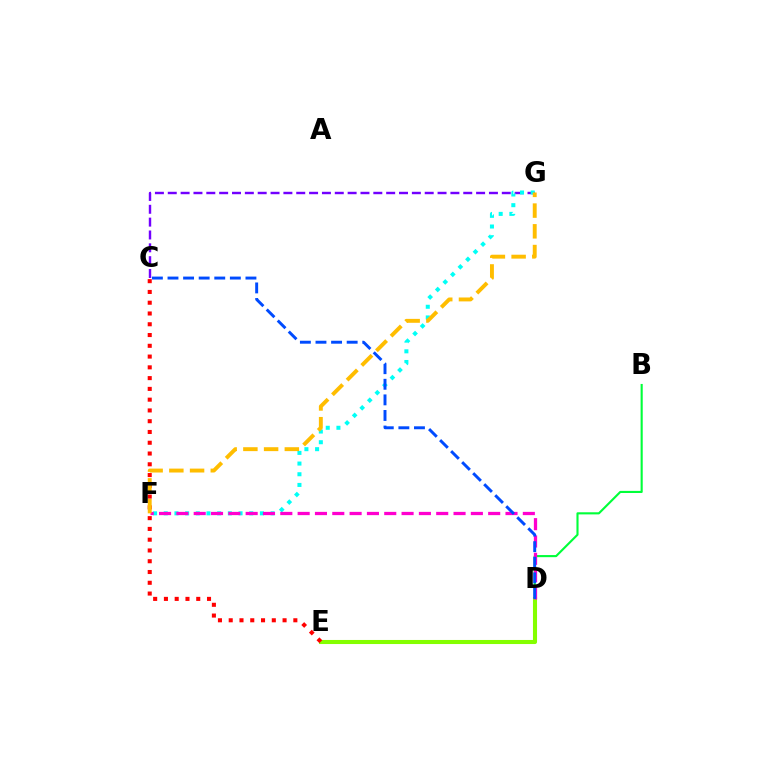{('C', 'G'): [{'color': '#7200ff', 'line_style': 'dashed', 'thickness': 1.75}], ('F', 'G'): [{'color': '#00fff6', 'line_style': 'dotted', 'thickness': 2.9}, {'color': '#ffbd00', 'line_style': 'dashed', 'thickness': 2.82}], ('B', 'D'): [{'color': '#00ff39', 'line_style': 'solid', 'thickness': 1.52}], ('D', 'E'): [{'color': '#84ff00', 'line_style': 'solid', 'thickness': 2.94}], ('C', 'E'): [{'color': '#ff0000', 'line_style': 'dotted', 'thickness': 2.93}], ('D', 'F'): [{'color': '#ff00cf', 'line_style': 'dashed', 'thickness': 2.35}], ('C', 'D'): [{'color': '#004bff', 'line_style': 'dashed', 'thickness': 2.12}]}